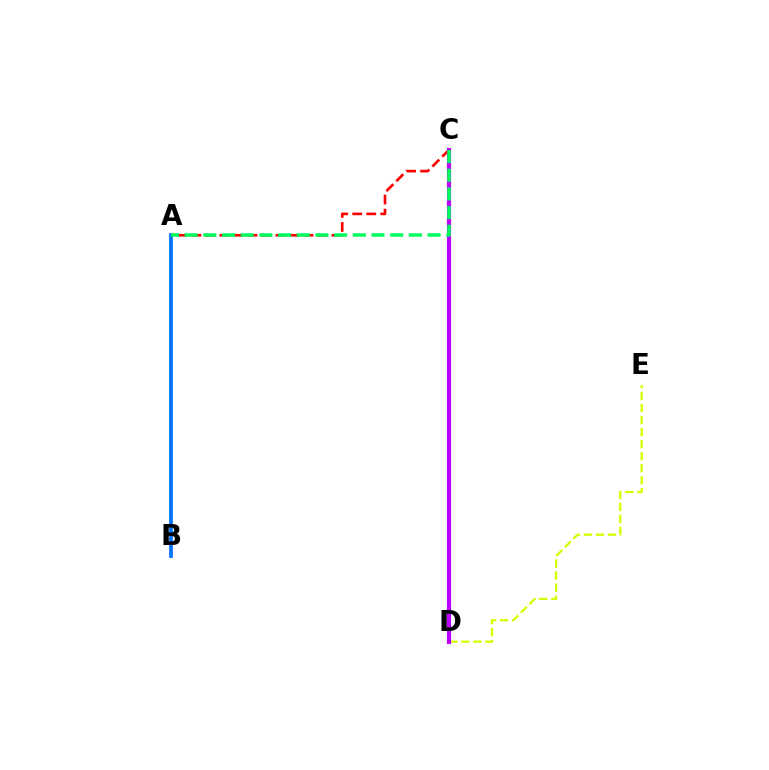{('D', 'E'): [{'color': '#d1ff00', 'line_style': 'dashed', 'thickness': 1.63}], ('A', 'C'): [{'color': '#ff0000', 'line_style': 'dashed', 'thickness': 1.9}, {'color': '#00ff5c', 'line_style': 'dashed', 'thickness': 2.54}], ('C', 'D'): [{'color': '#b900ff', 'line_style': 'solid', 'thickness': 2.97}], ('A', 'B'): [{'color': '#0074ff', 'line_style': 'solid', 'thickness': 2.71}]}